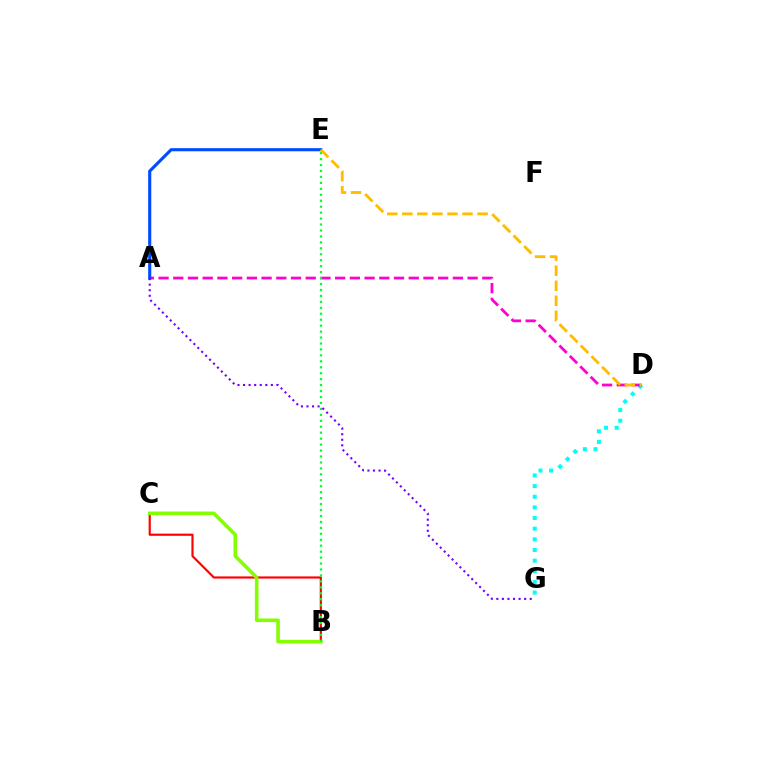{('D', 'G'): [{'color': '#00fff6', 'line_style': 'dotted', 'thickness': 2.89}], ('A', 'D'): [{'color': '#ff00cf', 'line_style': 'dashed', 'thickness': 2.0}], ('B', 'C'): [{'color': '#ff0000', 'line_style': 'solid', 'thickness': 1.56}, {'color': '#84ff00', 'line_style': 'solid', 'thickness': 2.58}], ('A', 'E'): [{'color': '#004bff', 'line_style': 'solid', 'thickness': 2.24}], ('B', 'E'): [{'color': '#00ff39', 'line_style': 'dotted', 'thickness': 1.62}], ('A', 'G'): [{'color': '#7200ff', 'line_style': 'dotted', 'thickness': 1.51}], ('D', 'E'): [{'color': '#ffbd00', 'line_style': 'dashed', 'thickness': 2.04}]}